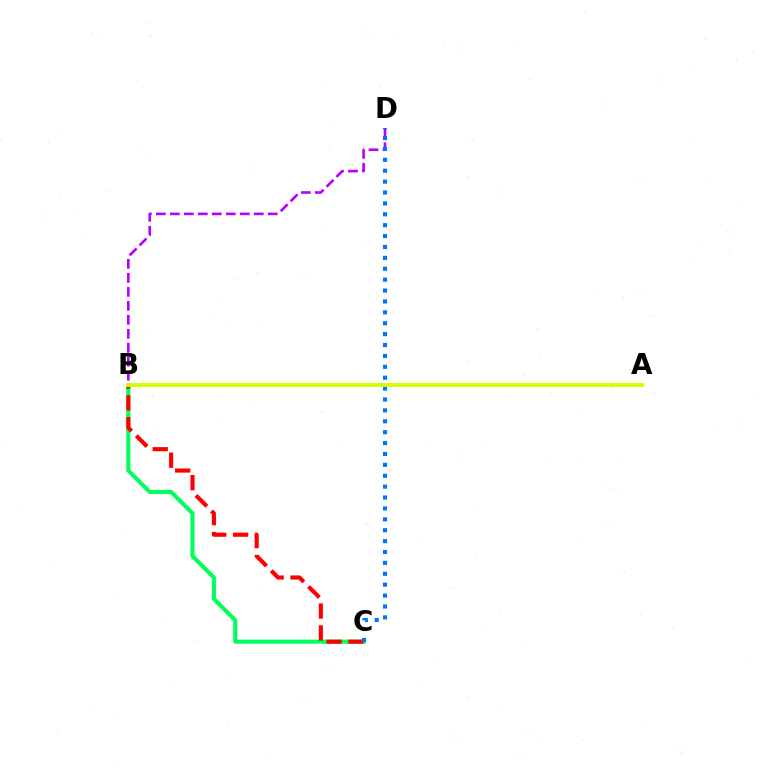{('B', 'C'): [{'color': '#00ff5c', 'line_style': 'solid', 'thickness': 2.94}, {'color': '#ff0000', 'line_style': 'dashed', 'thickness': 2.98}], ('B', 'D'): [{'color': '#b900ff', 'line_style': 'dashed', 'thickness': 1.9}], ('C', 'D'): [{'color': '#0074ff', 'line_style': 'dotted', 'thickness': 2.96}], ('A', 'B'): [{'color': '#d1ff00', 'line_style': 'solid', 'thickness': 2.83}]}